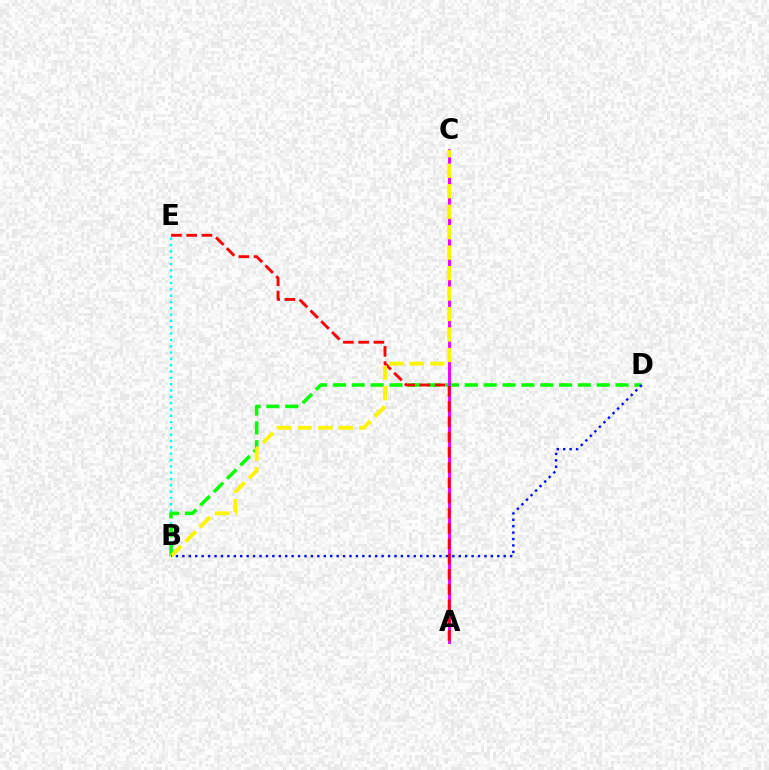{('B', 'E'): [{'color': '#00fff6', 'line_style': 'dotted', 'thickness': 1.72}], ('B', 'D'): [{'color': '#08ff00', 'line_style': 'dashed', 'thickness': 2.56}, {'color': '#0010ff', 'line_style': 'dotted', 'thickness': 1.75}], ('A', 'C'): [{'color': '#ee00ff', 'line_style': 'solid', 'thickness': 2.09}], ('A', 'E'): [{'color': '#ff0000', 'line_style': 'dashed', 'thickness': 2.07}], ('B', 'C'): [{'color': '#fcf500', 'line_style': 'dashed', 'thickness': 2.78}]}